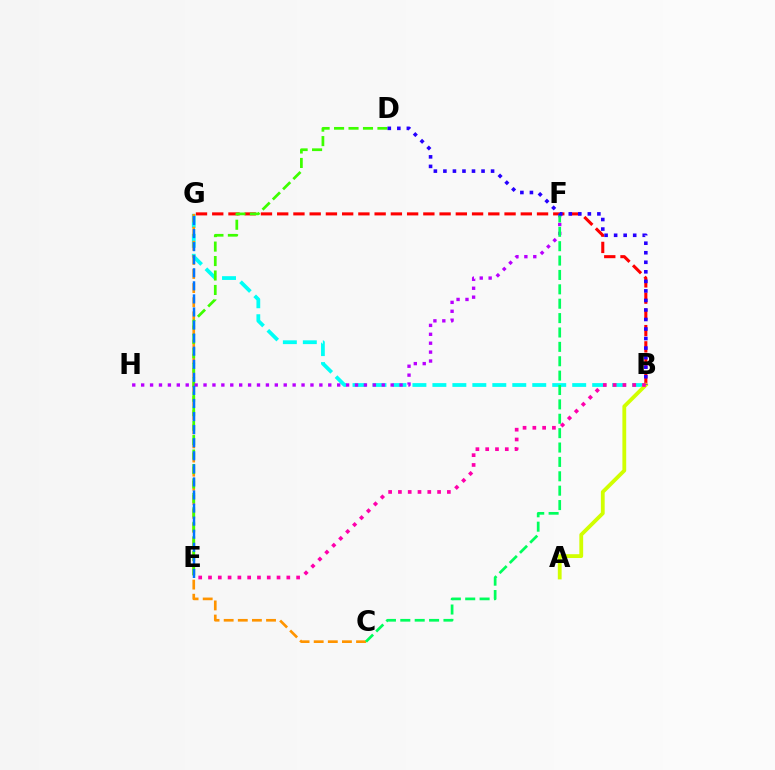{('B', 'G'): [{'color': '#00fff6', 'line_style': 'dashed', 'thickness': 2.71}, {'color': '#ff0000', 'line_style': 'dashed', 'thickness': 2.21}], ('C', 'G'): [{'color': '#ff9400', 'line_style': 'dashed', 'thickness': 1.92}], ('D', 'E'): [{'color': '#3dff00', 'line_style': 'dashed', 'thickness': 1.96}], ('F', 'H'): [{'color': '#b900ff', 'line_style': 'dotted', 'thickness': 2.42}], ('E', 'G'): [{'color': '#0074ff', 'line_style': 'dashed', 'thickness': 1.78}], ('C', 'F'): [{'color': '#00ff5c', 'line_style': 'dashed', 'thickness': 1.95}], ('A', 'B'): [{'color': '#d1ff00', 'line_style': 'solid', 'thickness': 2.74}], ('B', 'D'): [{'color': '#2500ff', 'line_style': 'dotted', 'thickness': 2.59}], ('B', 'E'): [{'color': '#ff00ac', 'line_style': 'dotted', 'thickness': 2.66}]}